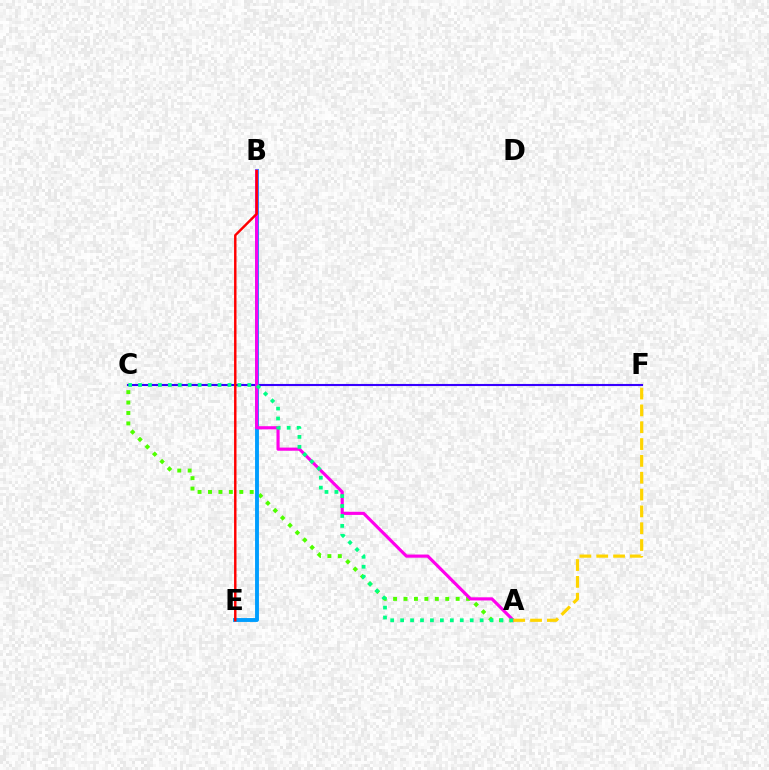{('C', 'F'): [{'color': '#3700ff', 'line_style': 'solid', 'thickness': 1.52}], ('A', 'C'): [{'color': '#4fff00', 'line_style': 'dotted', 'thickness': 2.83}, {'color': '#00ff86', 'line_style': 'dotted', 'thickness': 2.7}], ('B', 'E'): [{'color': '#009eff', 'line_style': 'solid', 'thickness': 2.8}, {'color': '#ff0000', 'line_style': 'solid', 'thickness': 1.75}], ('A', 'B'): [{'color': '#ff00ed', 'line_style': 'solid', 'thickness': 2.26}], ('A', 'F'): [{'color': '#ffd500', 'line_style': 'dashed', 'thickness': 2.29}]}